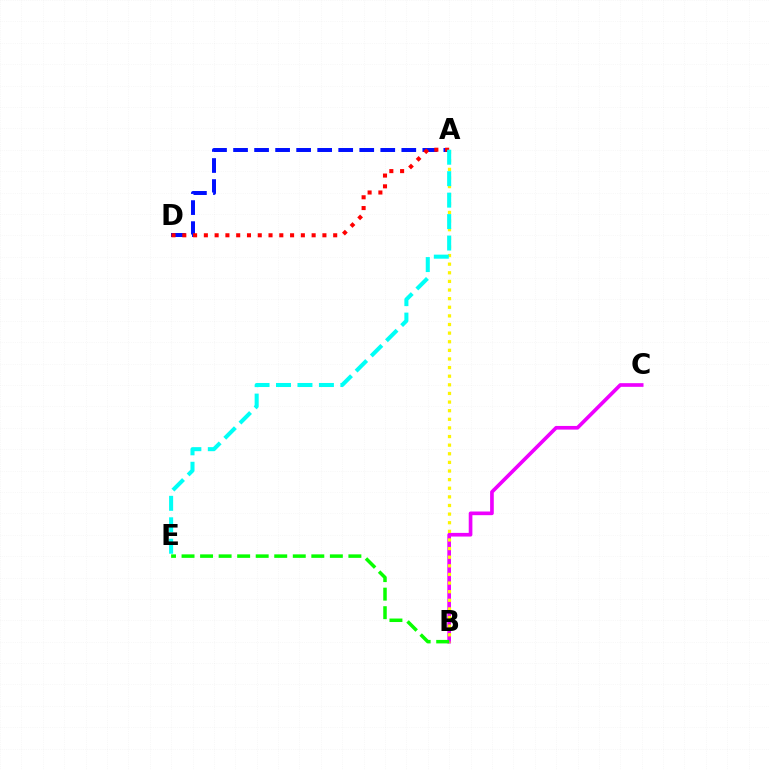{('B', 'C'): [{'color': '#ee00ff', 'line_style': 'solid', 'thickness': 2.64}], ('A', 'B'): [{'color': '#fcf500', 'line_style': 'dotted', 'thickness': 2.34}], ('A', 'D'): [{'color': '#0010ff', 'line_style': 'dashed', 'thickness': 2.86}, {'color': '#ff0000', 'line_style': 'dotted', 'thickness': 2.93}], ('B', 'E'): [{'color': '#08ff00', 'line_style': 'dashed', 'thickness': 2.52}], ('A', 'E'): [{'color': '#00fff6', 'line_style': 'dashed', 'thickness': 2.92}]}